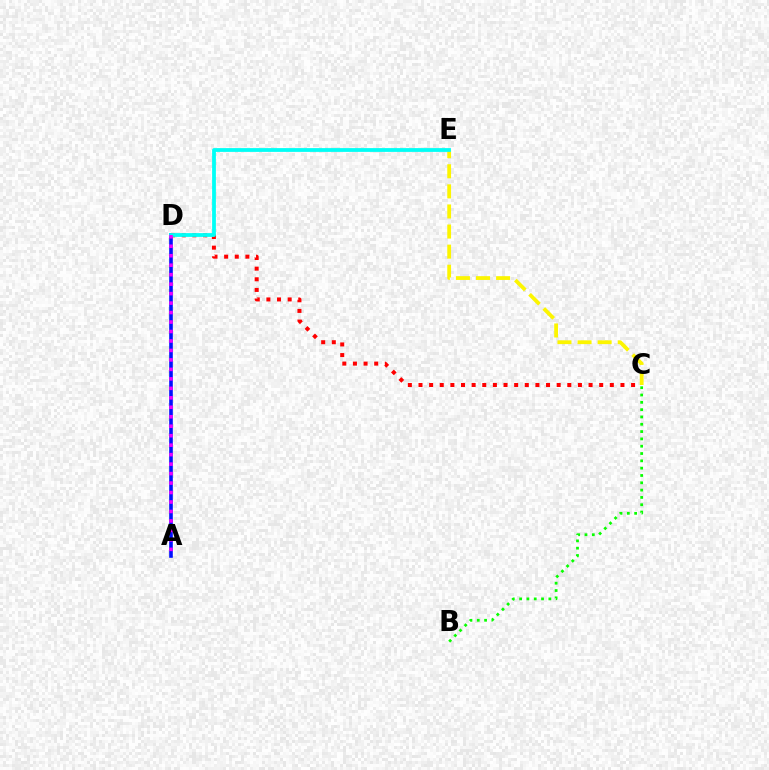{('C', 'E'): [{'color': '#fcf500', 'line_style': 'dashed', 'thickness': 2.73}], ('A', 'D'): [{'color': '#0010ff', 'line_style': 'solid', 'thickness': 2.6}, {'color': '#ee00ff', 'line_style': 'dotted', 'thickness': 2.57}], ('C', 'D'): [{'color': '#ff0000', 'line_style': 'dotted', 'thickness': 2.89}], ('B', 'C'): [{'color': '#08ff00', 'line_style': 'dotted', 'thickness': 1.99}], ('D', 'E'): [{'color': '#00fff6', 'line_style': 'solid', 'thickness': 2.72}]}